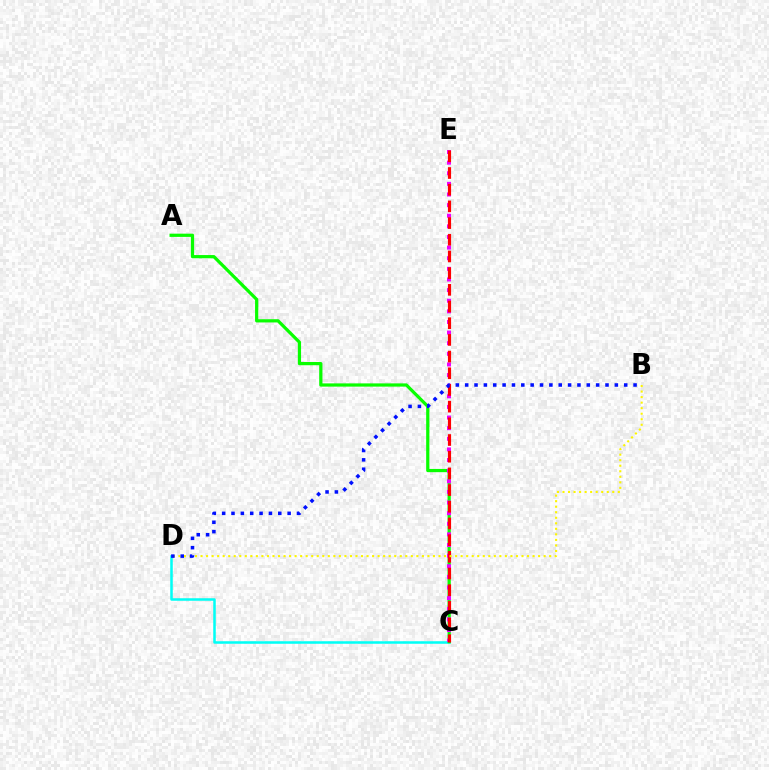{('C', 'D'): [{'color': '#00fff6', 'line_style': 'solid', 'thickness': 1.82}], ('A', 'C'): [{'color': '#08ff00', 'line_style': 'solid', 'thickness': 2.32}], ('C', 'E'): [{'color': '#ee00ff', 'line_style': 'dotted', 'thickness': 2.89}, {'color': '#ff0000', 'line_style': 'dashed', 'thickness': 2.27}], ('B', 'D'): [{'color': '#fcf500', 'line_style': 'dotted', 'thickness': 1.5}, {'color': '#0010ff', 'line_style': 'dotted', 'thickness': 2.54}]}